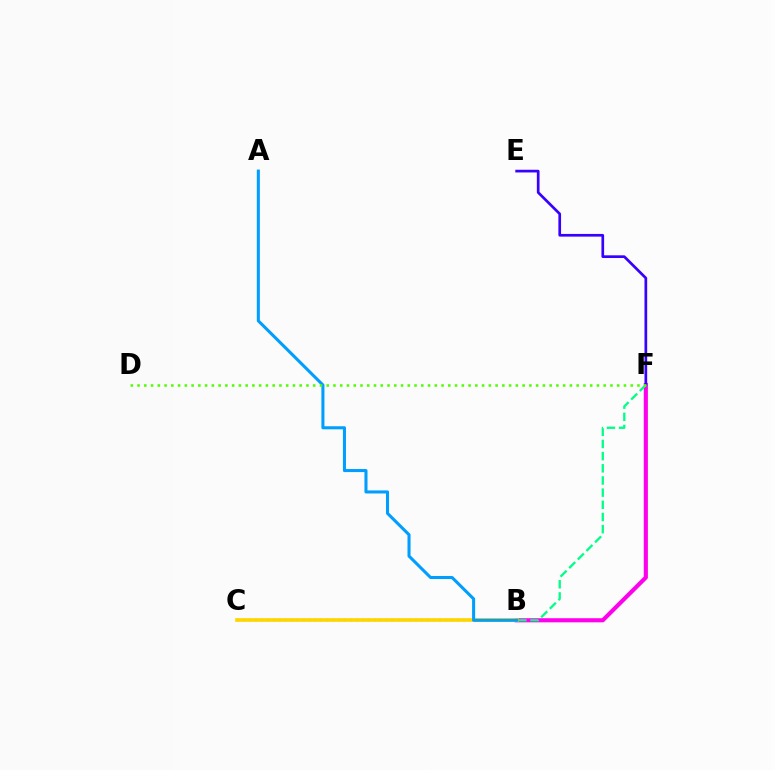{('B', 'F'): [{'color': '#ff00ed', 'line_style': 'solid', 'thickness': 2.96}, {'color': '#00ff86', 'line_style': 'dashed', 'thickness': 1.65}], ('B', 'C'): [{'color': '#ff0000', 'line_style': 'dotted', 'thickness': 1.61}, {'color': '#ffd500', 'line_style': 'solid', 'thickness': 2.62}], ('A', 'B'): [{'color': '#009eff', 'line_style': 'solid', 'thickness': 2.2}], ('E', 'F'): [{'color': '#3700ff', 'line_style': 'solid', 'thickness': 1.94}], ('D', 'F'): [{'color': '#4fff00', 'line_style': 'dotted', 'thickness': 1.84}]}